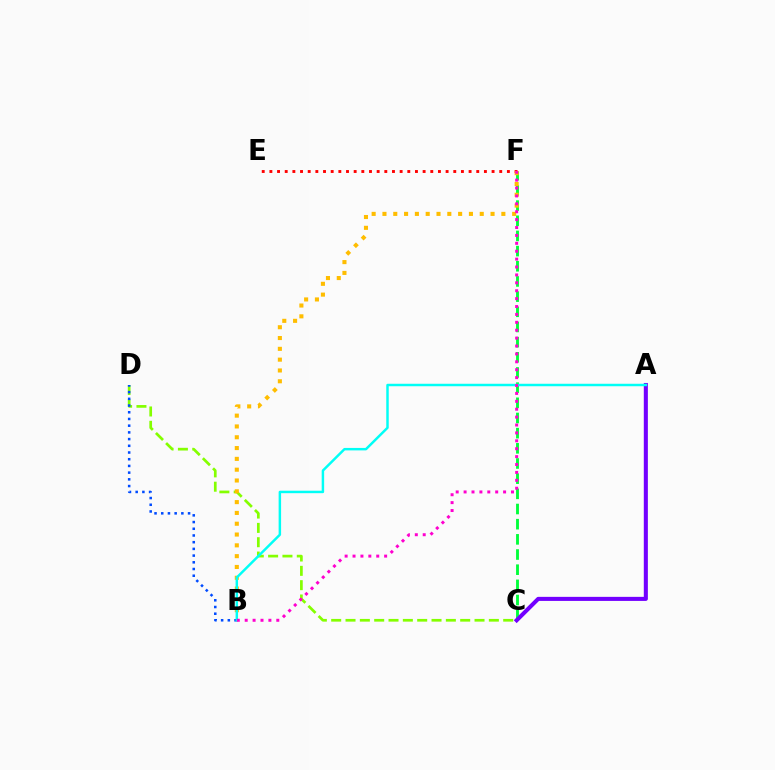{('C', 'F'): [{'color': '#00ff39', 'line_style': 'dashed', 'thickness': 2.06}], ('A', 'C'): [{'color': '#7200ff', 'line_style': 'solid', 'thickness': 2.93}], ('E', 'F'): [{'color': '#ff0000', 'line_style': 'dotted', 'thickness': 2.08}], ('C', 'D'): [{'color': '#84ff00', 'line_style': 'dashed', 'thickness': 1.95}], ('B', 'F'): [{'color': '#ffbd00', 'line_style': 'dotted', 'thickness': 2.94}, {'color': '#ff00cf', 'line_style': 'dotted', 'thickness': 2.15}], ('B', 'D'): [{'color': '#004bff', 'line_style': 'dotted', 'thickness': 1.82}], ('A', 'B'): [{'color': '#00fff6', 'line_style': 'solid', 'thickness': 1.77}]}